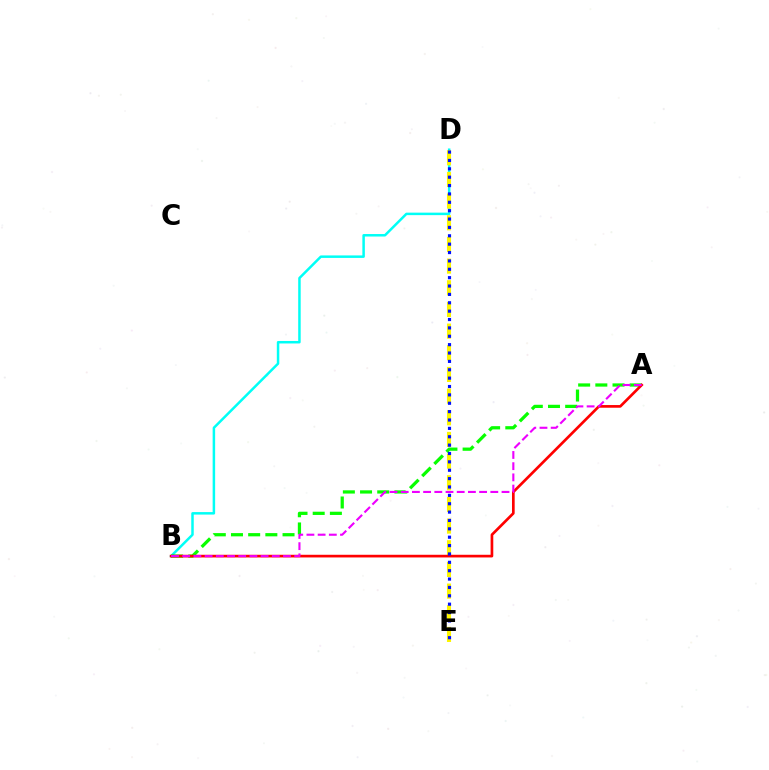{('B', 'D'): [{'color': '#00fff6', 'line_style': 'solid', 'thickness': 1.8}], ('D', 'E'): [{'color': '#fcf500', 'line_style': 'dashed', 'thickness': 2.94}, {'color': '#0010ff', 'line_style': 'dotted', 'thickness': 2.27}], ('A', 'B'): [{'color': '#08ff00', 'line_style': 'dashed', 'thickness': 2.33}, {'color': '#ff0000', 'line_style': 'solid', 'thickness': 1.93}, {'color': '#ee00ff', 'line_style': 'dashed', 'thickness': 1.52}]}